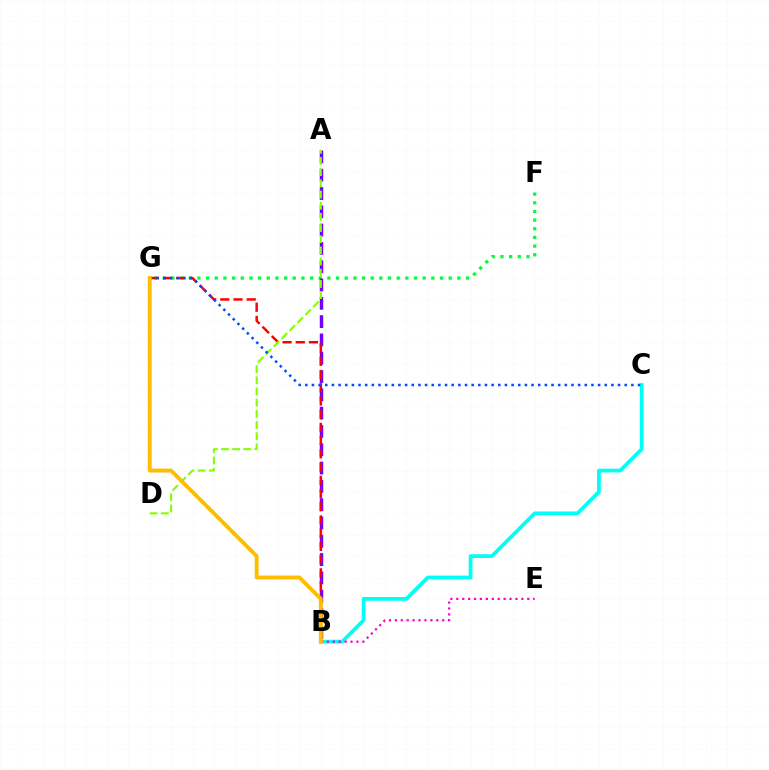{('F', 'G'): [{'color': '#00ff39', 'line_style': 'dotted', 'thickness': 2.35}], ('B', 'C'): [{'color': '#00fff6', 'line_style': 'solid', 'thickness': 2.71}], ('A', 'B'): [{'color': '#7200ff', 'line_style': 'dashed', 'thickness': 2.49}], ('B', 'G'): [{'color': '#ff0000', 'line_style': 'dashed', 'thickness': 1.8}, {'color': '#ffbd00', 'line_style': 'solid', 'thickness': 2.81}], ('A', 'D'): [{'color': '#84ff00', 'line_style': 'dashed', 'thickness': 1.52}], ('C', 'G'): [{'color': '#004bff', 'line_style': 'dotted', 'thickness': 1.81}], ('B', 'E'): [{'color': '#ff00cf', 'line_style': 'dotted', 'thickness': 1.61}]}